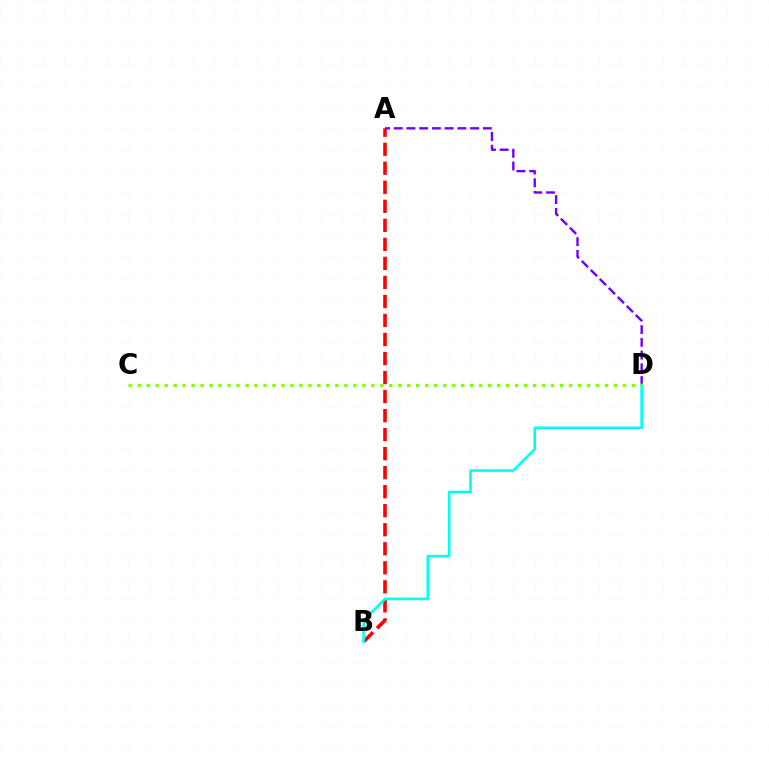{('A', 'B'): [{'color': '#ff0000', 'line_style': 'dashed', 'thickness': 2.58}], ('A', 'D'): [{'color': '#7200ff', 'line_style': 'dashed', 'thickness': 1.73}], ('B', 'D'): [{'color': '#00fff6', 'line_style': 'solid', 'thickness': 1.89}], ('C', 'D'): [{'color': '#84ff00', 'line_style': 'dotted', 'thickness': 2.44}]}